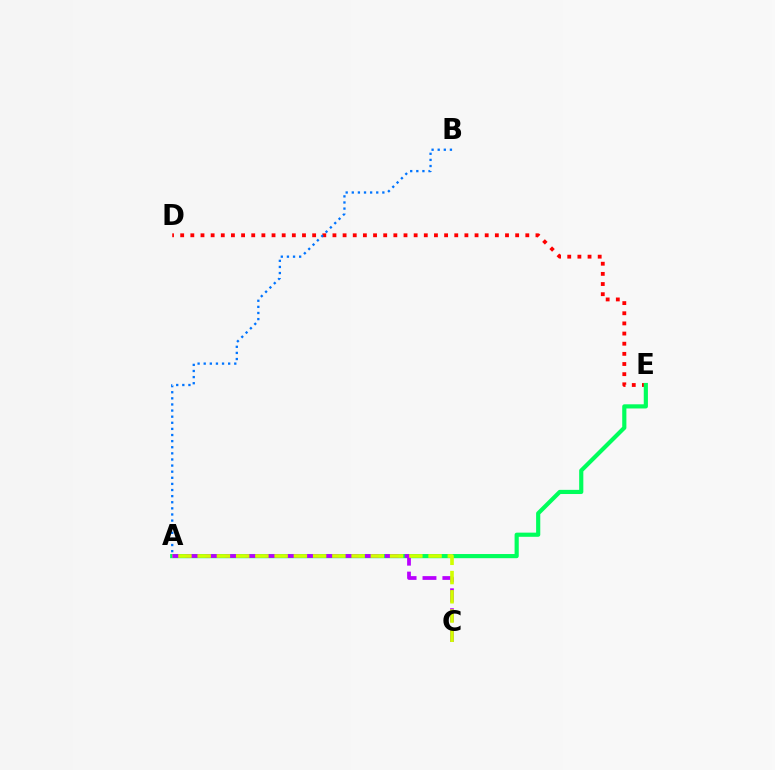{('D', 'E'): [{'color': '#ff0000', 'line_style': 'dotted', 'thickness': 2.76}], ('A', 'E'): [{'color': '#00ff5c', 'line_style': 'solid', 'thickness': 3.0}], ('A', 'C'): [{'color': '#b900ff', 'line_style': 'dashed', 'thickness': 2.7}, {'color': '#d1ff00', 'line_style': 'dashed', 'thickness': 2.61}], ('A', 'B'): [{'color': '#0074ff', 'line_style': 'dotted', 'thickness': 1.66}]}